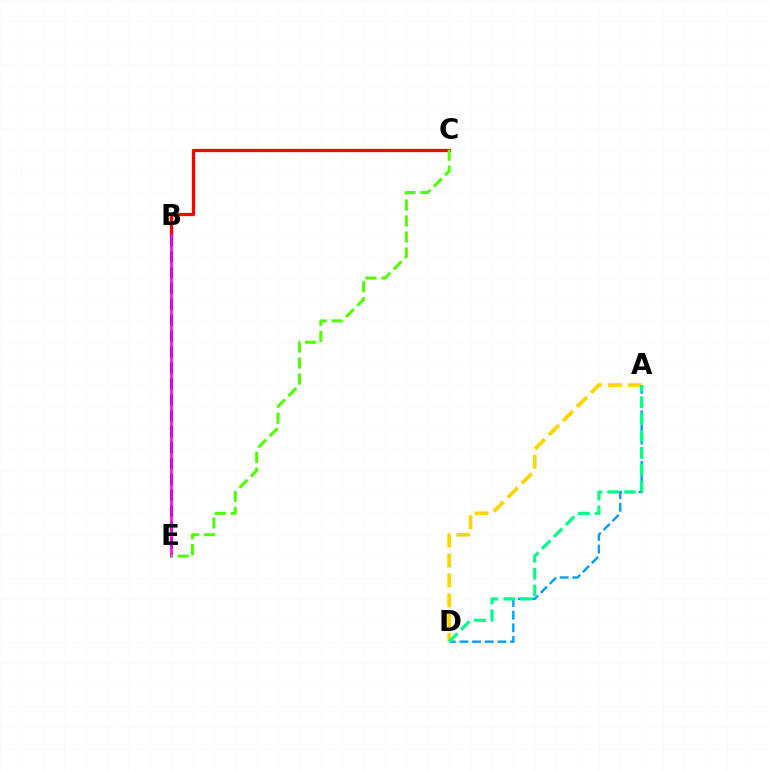{('B', 'C'): [{'color': '#ff0000', 'line_style': 'solid', 'thickness': 2.35}], ('B', 'E'): [{'color': '#3700ff', 'line_style': 'dashed', 'thickness': 2.16}, {'color': '#ff00ed', 'line_style': 'solid', 'thickness': 1.86}], ('A', 'D'): [{'color': '#009eff', 'line_style': 'dashed', 'thickness': 1.72}, {'color': '#ffd500', 'line_style': 'dashed', 'thickness': 2.7}, {'color': '#00ff86', 'line_style': 'dashed', 'thickness': 2.29}], ('C', 'E'): [{'color': '#4fff00', 'line_style': 'dashed', 'thickness': 2.17}]}